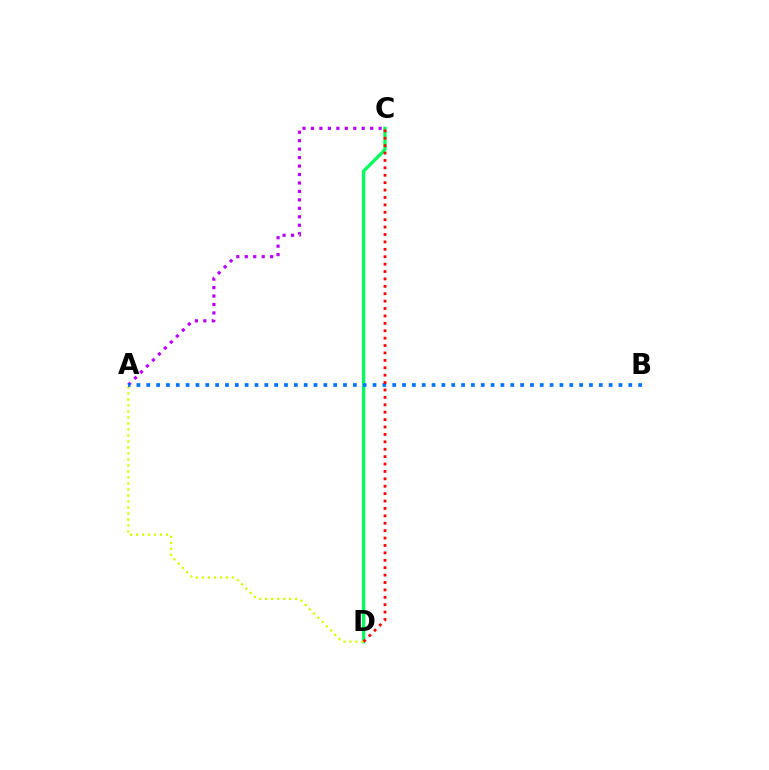{('C', 'D'): [{'color': '#00ff5c', 'line_style': 'solid', 'thickness': 2.38}, {'color': '#ff0000', 'line_style': 'dotted', 'thickness': 2.01}], ('A', 'D'): [{'color': '#d1ff00', 'line_style': 'dotted', 'thickness': 1.63}], ('A', 'C'): [{'color': '#b900ff', 'line_style': 'dotted', 'thickness': 2.3}], ('A', 'B'): [{'color': '#0074ff', 'line_style': 'dotted', 'thickness': 2.67}]}